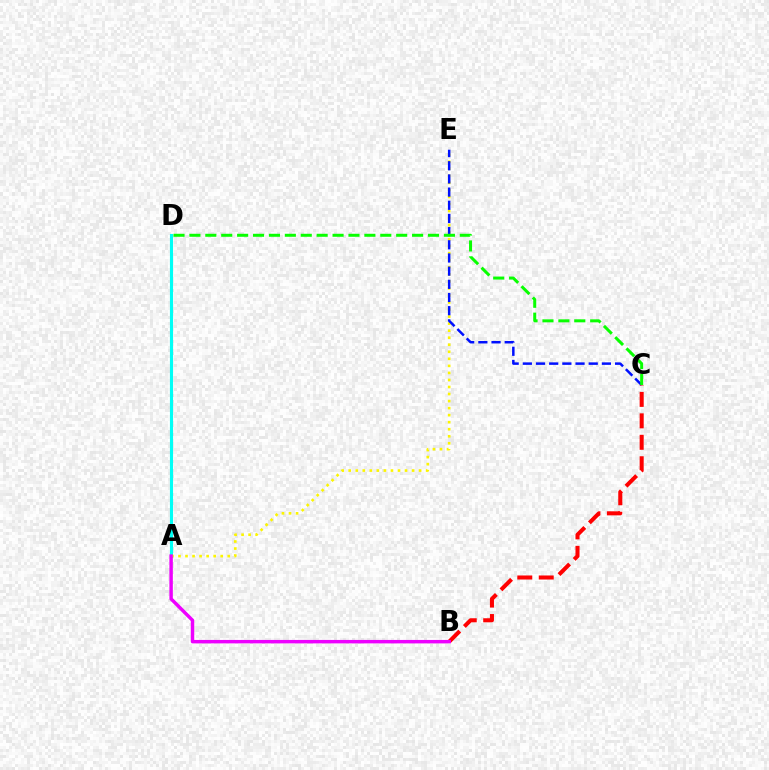{('A', 'D'): [{'color': '#00fff6', 'line_style': 'solid', 'thickness': 2.25}], ('A', 'E'): [{'color': '#fcf500', 'line_style': 'dotted', 'thickness': 1.91}], ('C', 'E'): [{'color': '#0010ff', 'line_style': 'dashed', 'thickness': 1.79}], ('B', 'C'): [{'color': '#ff0000', 'line_style': 'dashed', 'thickness': 2.91}], ('A', 'B'): [{'color': '#ee00ff', 'line_style': 'solid', 'thickness': 2.48}], ('C', 'D'): [{'color': '#08ff00', 'line_style': 'dashed', 'thickness': 2.16}]}